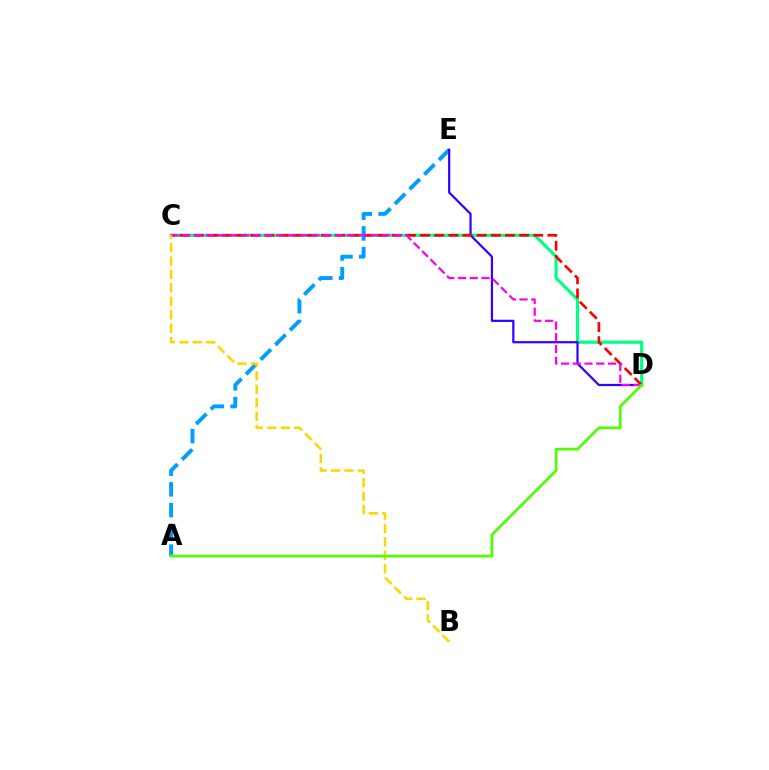{('C', 'D'): [{'color': '#00ff86', 'line_style': 'solid', 'thickness': 2.28}, {'color': '#ff0000', 'line_style': 'dashed', 'thickness': 1.92}, {'color': '#ff00ed', 'line_style': 'dashed', 'thickness': 1.59}], ('A', 'E'): [{'color': '#009eff', 'line_style': 'dashed', 'thickness': 2.82}], ('D', 'E'): [{'color': '#3700ff', 'line_style': 'solid', 'thickness': 1.6}], ('B', 'C'): [{'color': '#ffd500', 'line_style': 'dashed', 'thickness': 1.82}], ('A', 'D'): [{'color': '#4fff00', 'line_style': 'solid', 'thickness': 1.95}]}